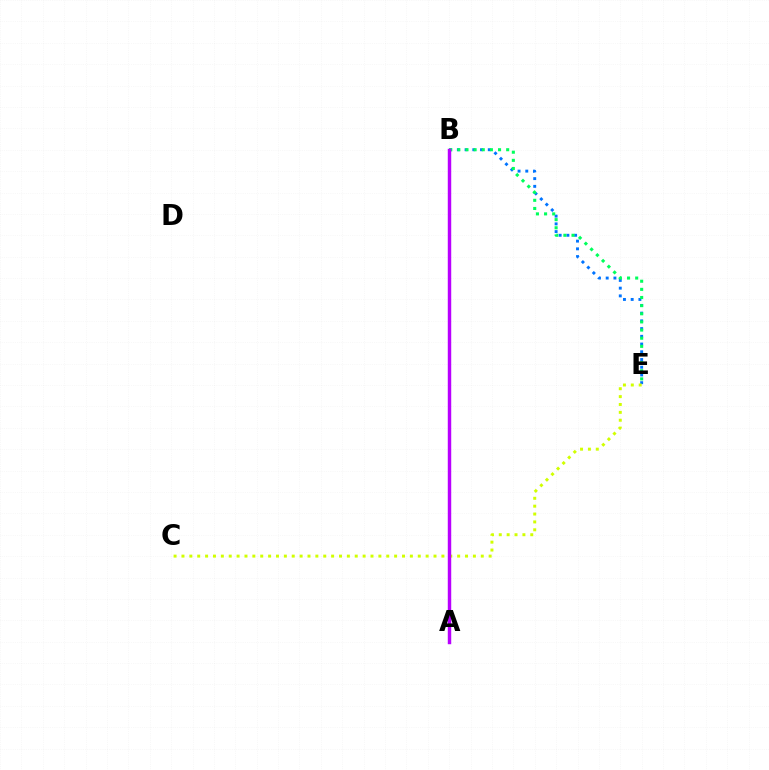{('B', 'E'): [{'color': '#0074ff', 'line_style': 'dotted', 'thickness': 2.1}, {'color': '#00ff5c', 'line_style': 'dotted', 'thickness': 2.21}], ('C', 'E'): [{'color': '#d1ff00', 'line_style': 'dotted', 'thickness': 2.14}], ('A', 'B'): [{'color': '#ff0000', 'line_style': 'dashed', 'thickness': 1.96}, {'color': '#b900ff', 'line_style': 'solid', 'thickness': 2.48}]}